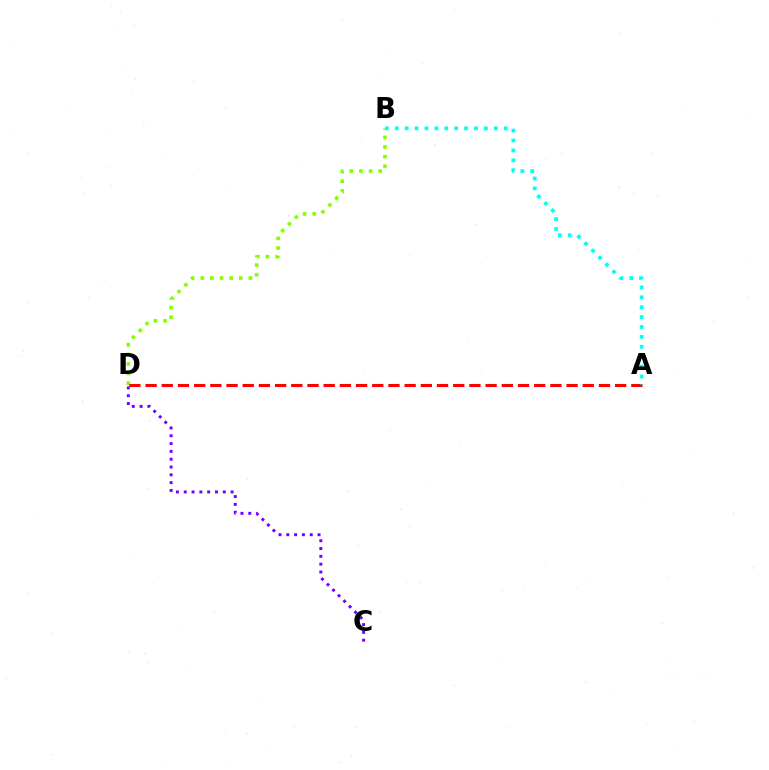{('B', 'D'): [{'color': '#84ff00', 'line_style': 'dotted', 'thickness': 2.61}], ('C', 'D'): [{'color': '#7200ff', 'line_style': 'dotted', 'thickness': 2.12}], ('A', 'D'): [{'color': '#ff0000', 'line_style': 'dashed', 'thickness': 2.2}], ('A', 'B'): [{'color': '#00fff6', 'line_style': 'dotted', 'thickness': 2.69}]}